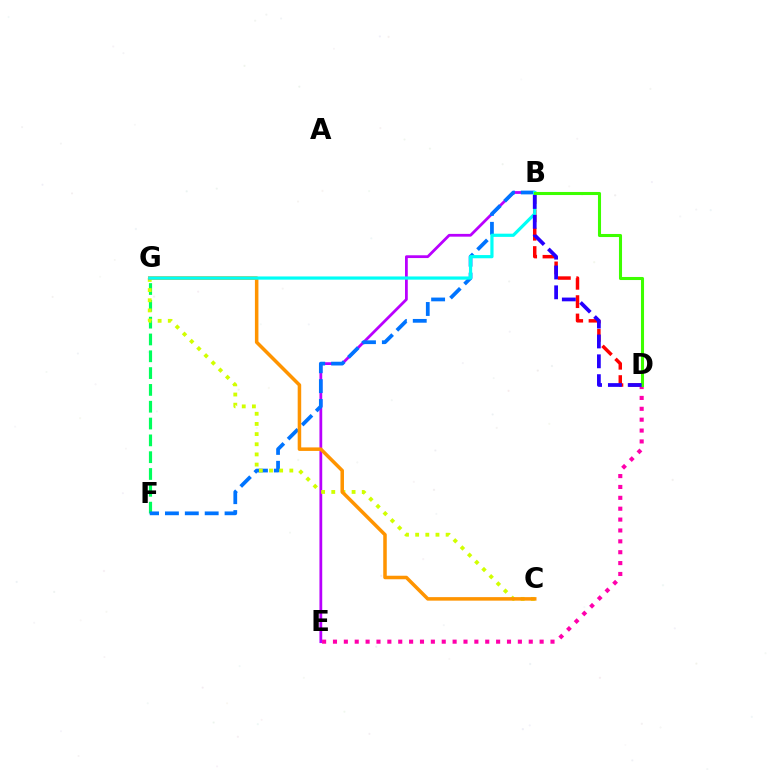{('B', 'E'): [{'color': '#b900ff', 'line_style': 'solid', 'thickness': 2.0}], ('B', 'D'): [{'color': '#ff0000', 'line_style': 'dashed', 'thickness': 2.5}, {'color': '#3dff00', 'line_style': 'solid', 'thickness': 2.21}, {'color': '#2500ff', 'line_style': 'dashed', 'thickness': 2.7}], ('D', 'E'): [{'color': '#ff00ac', 'line_style': 'dotted', 'thickness': 2.96}], ('F', 'G'): [{'color': '#00ff5c', 'line_style': 'dashed', 'thickness': 2.28}], ('B', 'F'): [{'color': '#0074ff', 'line_style': 'dashed', 'thickness': 2.7}], ('C', 'G'): [{'color': '#d1ff00', 'line_style': 'dotted', 'thickness': 2.76}, {'color': '#ff9400', 'line_style': 'solid', 'thickness': 2.53}], ('B', 'G'): [{'color': '#00fff6', 'line_style': 'solid', 'thickness': 2.31}]}